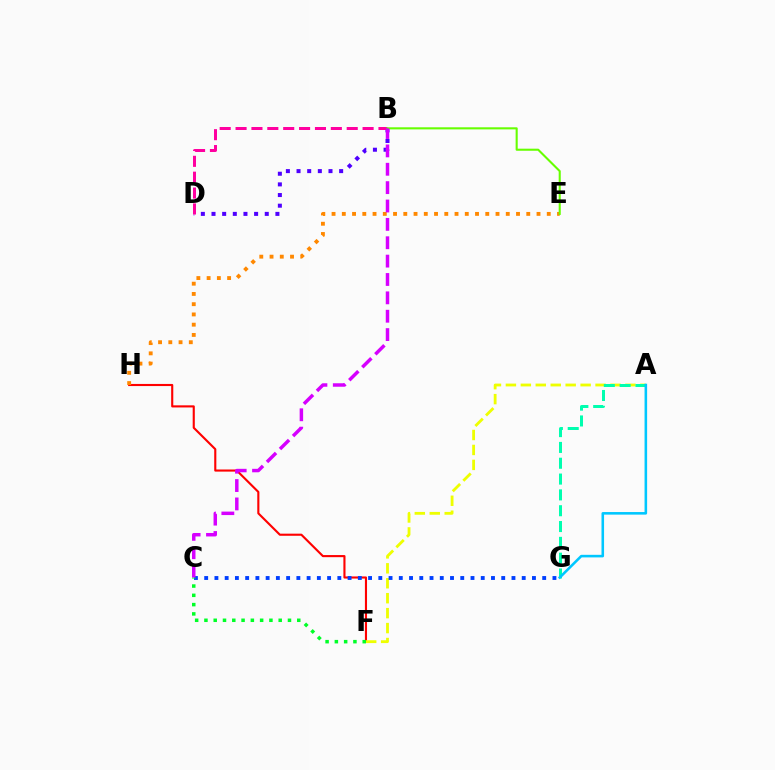{('B', 'D'): [{'color': '#4f00ff', 'line_style': 'dotted', 'thickness': 2.89}, {'color': '#ff00a0', 'line_style': 'dashed', 'thickness': 2.16}], ('F', 'H'): [{'color': '#ff0000', 'line_style': 'solid', 'thickness': 1.52}], ('A', 'F'): [{'color': '#eeff00', 'line_style': 'dashed', 'thickness': 2.03}], ('A', 'G'): [{'color': '#00ffaf', 'line_style': 'dashed', 'thickness': 2.15}, {'color': '#00c7ff', 'line_style': 'solid', 'thickness': 1.85}], ('C', 'G'): [{'color': '#003fff', 'line_style': 'dotted', 'thickness': 2.78}], ('E', 'H'): [{'color': '#ff8800', 'line_style': 'dotted', 'thickness': 2.78}], ('B', 'E'): [{'color': '#66ff00', 'line_style': 'solid', 'thickness': 1.5}], ('C', 'F'): [{'color': '#00ff27', 'line_style': 'dotted', 'thickness': 2.52}], ('B', 'C'): [{'color': '#d600ff', 'line_style': 'dashed', 'thickness': 2.5}]}